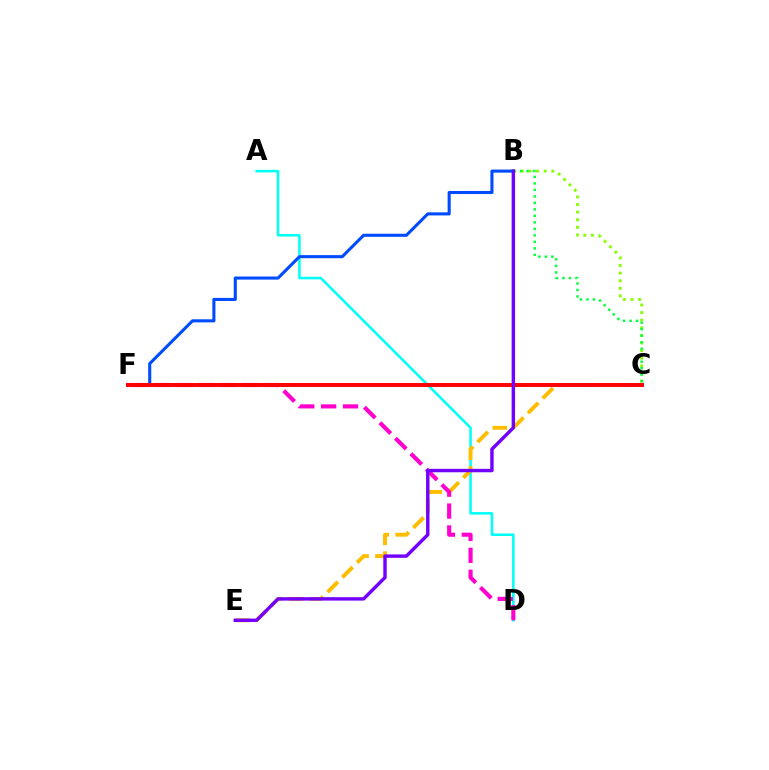{('A', 'D'): [{'color': '#00fff6', 'line_style': 'solid', 'thickness': 1.83}], ('C', 'E'): [{'color': '#ffbd00', 'line_style': 'dashed', 'thickness': 2.83}], ('D', 'F'): [{'color': '#ff00cf', 'line_style': 'dashed', 'thickness': 2.97}], ('B', 'C'): [{'color': '#84ff00', 'line_style': 'dotted', 'thickness': 2.07}, {'color': '#00ff39', 'line_style': 'dotted', 'thickness': 1.76}], ('B', 'F'): [{'color': '#004bff', 'line_style': 'solid', 'thickness': 2.22}], ('C', 'F'): [{'color': '#ff0000', 'line_style': 'solid', 'thickness': 2.84}], ('B', 'E'): [{'color': '#7200ff', 'line_style': 'solid', 'thickness': 2.46}]}